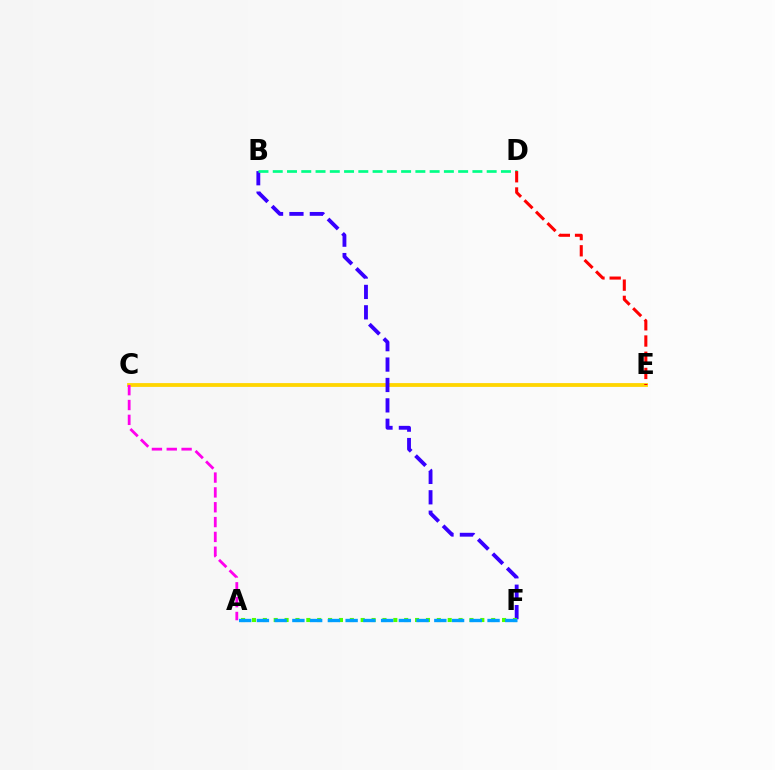{('C', 'E'): [{'color': '#ffd500', 'line_style': 'solid', 'thickness': 2.74}], ('B', 'F'): [{'color': '#3700ff', 'line_style': 'dashed', 'thickness': 2.77}], ('B', 'D'): [{'color': '#00ff86', 'line_style': 'dashed', 'thickness': 1.94}], ('A', 'C'): [{'color': '#ff00ed', 'line_style': 'dashed', 'thickness': 2.02}], ('A', 'F'): [{'color': '#4fff00', 'line_style': 'dotted', 'thickness': 2.95}, {'color': '#009eff', 'line_style': 'dashed', 'thickness': 2.41}], ('D', 'E'): [{'color': '#ff0000', 'line_style': 'dashed', 'thickness': 2.2}]}